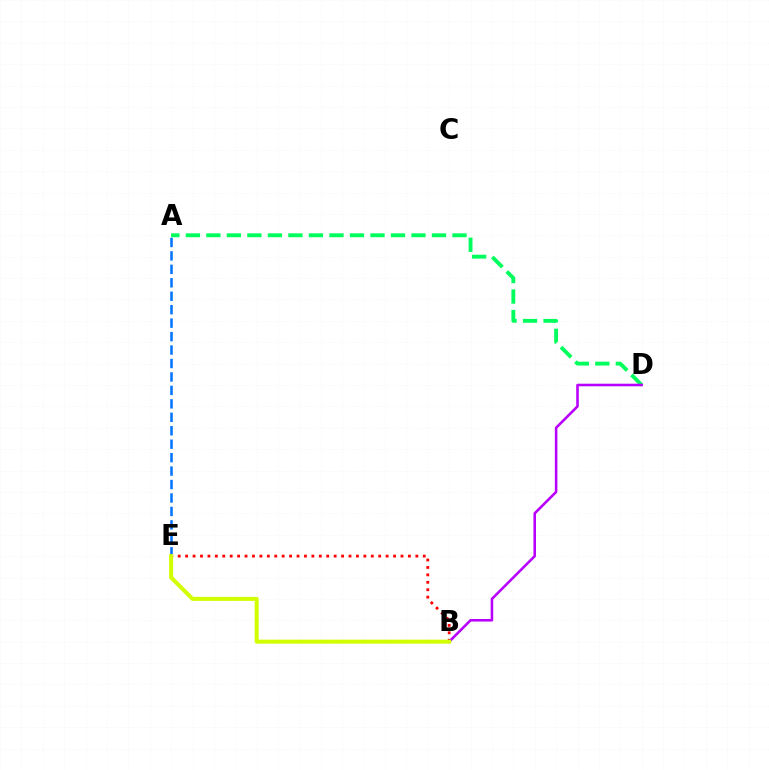{('A', 'D'): [{'color': '#00ff5c', 'line_style': 'dashed', 'thickness': 2.79}], ('B', 'E'): [{'color': '#ff0000', 'line_style': 'dotted', 'thickness': 2.02}, {'color': '#d1ff00', 'line_style': 'solid', 'thickness': 2.89}], ('B', 'D'): [{'color': '#b900ff', 'line_style': 'solid', 'thickness': 1.85}], ('A', 'E'): [{'color': '#0074ff', 'line_style': 'dashed', 'thickness': 1.83}]}